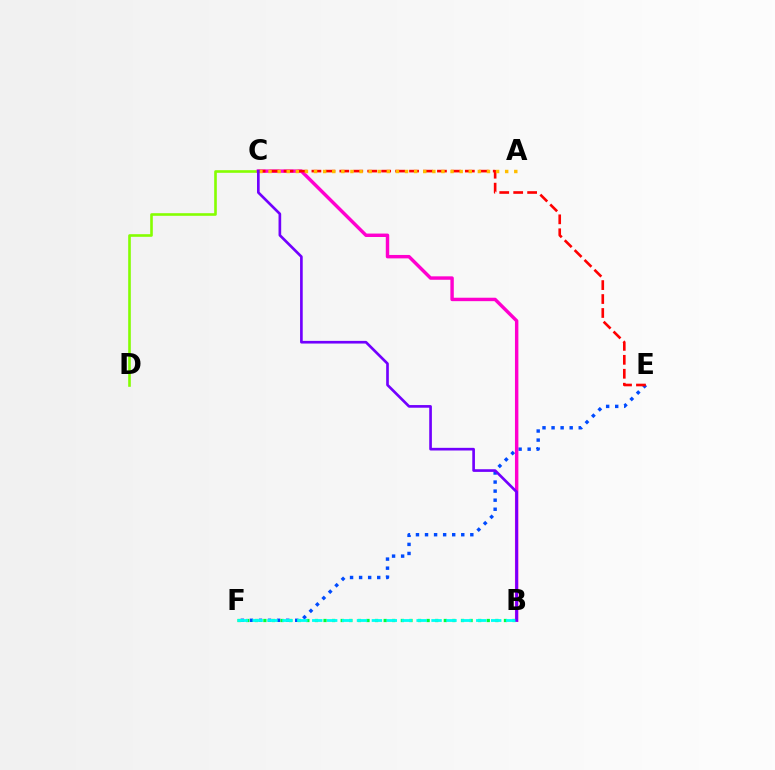{('E', 'F'): [{'color': '#004bff', 'line_style': 'dotted', 'thickness': 2.46}], ('C', 'D'): [{'color': '#84ff00', 'line_style': 'solid', 'thickness': 1.89}], ('B', 'C'): [{'color': '#ff00cf', 'line_style': 'solid', 'thickness': 2.47}, {'color': '#7200ff', 'line_style': 'solid', 'thickness': 1.92}], ('C', 'E'): [{'color': '#ff0000', 'line_style': 'dashed', 'thickness': 1.89}], ('B', 'F'): [{'color': '#00ff39', 'line_style': 'dotted', 'thickness': 2.33}, {'color': '#00fff6', 'line_style': 'dashed', 'thickness': 2.03}], ('A', 'C'): [{'color': '#ffbd00', 'line_style': 'dotted', 'thickness': 2.47}]}